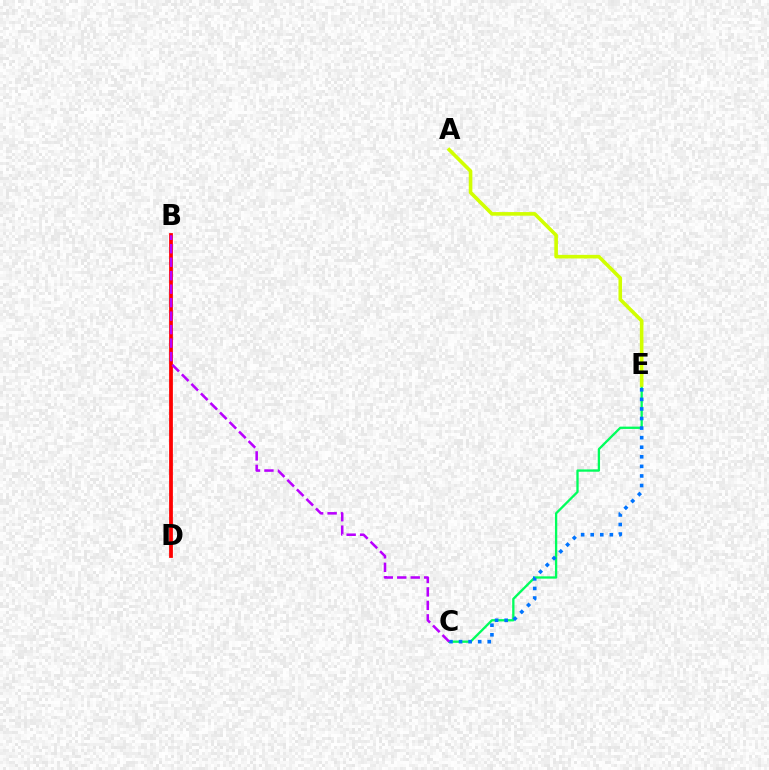{('C', 'E'): [{'color': '#00ff5c', 'line_style': 'solid', 'thickness': 1.66}, {'color': '#0074ff', 'line_style': 'dotted', 'thickness': 2.6}], ('B', 'D'): [{'color': '#ff0000', 'line_style': 'solid', 'thickness': 2.72}], ('A', 'E'): [{'color': '#d1ff00', 'line_style': 'solid', 'thickness': 2.59}], ('B', 'C'): [{'color': '#b900ff', 'line_style': 'dashed', 'thickness': 1.83}]}